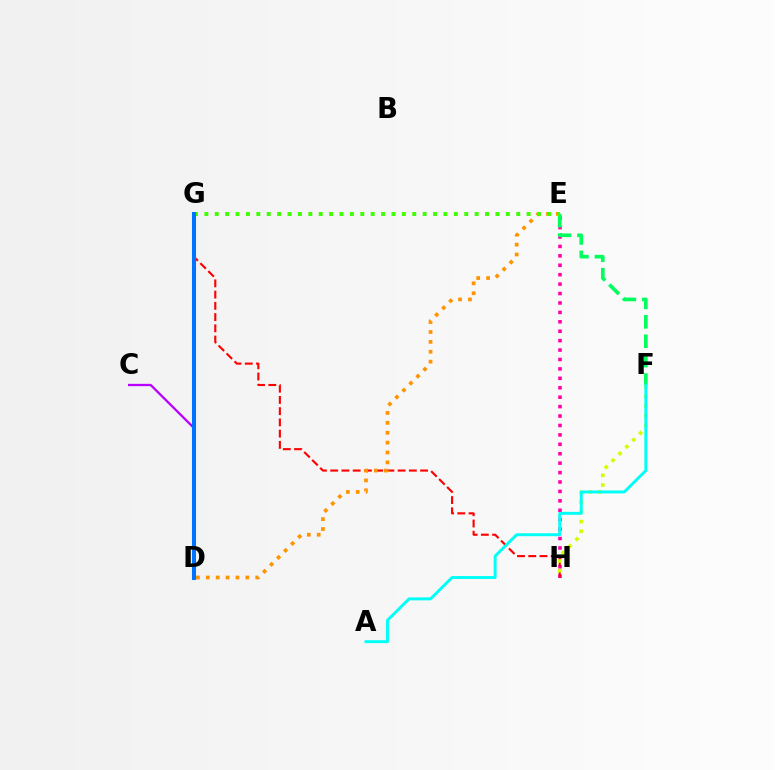{('E', 'H'): [{'color': '#ff00ac', 'line_style': 'dotted', 'thickness': 2.56}], ('G', 'H'): [{'color': '#ff0000', 'line_style': 'dashed', 'thickness': 1.53}], ('F', 'H'): [{'color': '#d1ff00', 'line_style': 'dotted', 'thickness': 2.63}], ('E', 'F'): [{'color': '#00ff5c', 'line_style': 'dashed', 'thickness': 2.64}], ('A', 'F'): [{'color': '#00fff6', 'line_style': 'solid', 'thickness': 2.11}], ('D', 'E'): [{'color': '#ff9400', 'line_style': 'dotted', 'thickness': 2.69}], ('D', 'G'): [{'color': '#2500ff', 'line_style': 'solid', 'thickness': 1.58}, {'color': '#0074ff', 'line_style': 'solid', 'thickness': 2.92}], ('E', 'G'): [{'color': '#3dff00', 'line_style': 'dotted', 'thickness': 2.82}], ('C', 'D'): [{'color': '#b900ff', 'line_style': 'solid', 'thickness': 1.65}]}